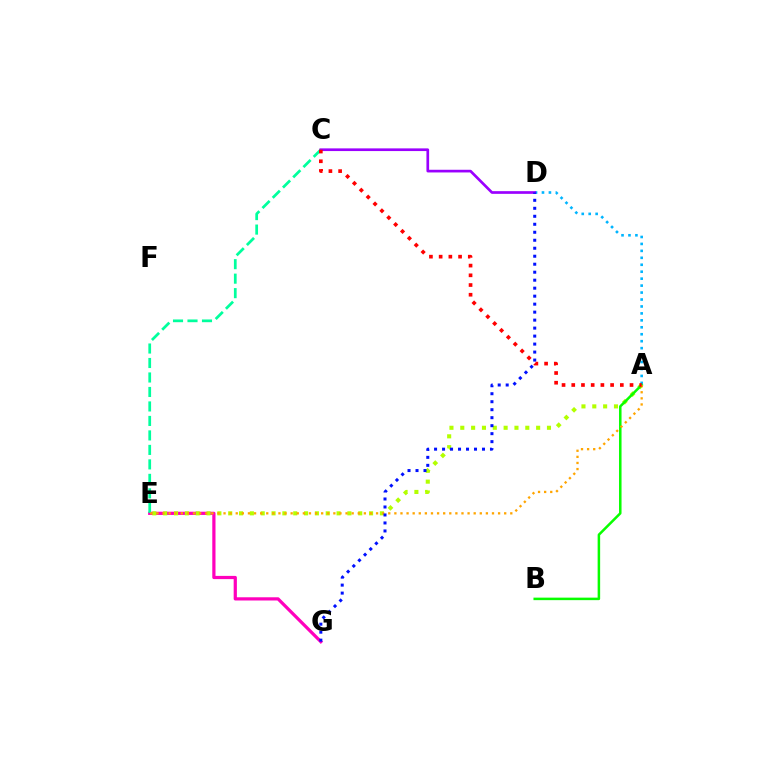{('E', 'G'): [{'color': '#ff00bd', 'line_style': 'solid', 'thickness': 2.32}], ('C', 'E'): [{'color': '#00ff9d', 'line_style': 'dashed', 'thickness': 1.97}], ('A', 'D'): [{'color': '#00b5ff', 'line_style': 'dotted', 'thickness': 1.89}], ('A', 'E'): [{'color': '#b3ff00', 'line_style': 'dotted', 'thickness': 2.94}, {'color': '#ffa500', 'line_style': 'dotted', 'thickness': 1.66}], ('A', 'B'): [{'color': '#08ff00', 'line_style': 'solid', 'thickness': 1.81}], ('C', 'D'): [{'color': '#9b00ff', 'line_style': 'solid', 'thickness': 1.93}], ('D', 'G'): [{'color': '#0010ff', 'line_style': 'dotted', 'thickness': 2.17}], ('A', 'C'): [{'color': '#ff0000', 'line_style': 'dotted', 'thickness': 2.64}]}